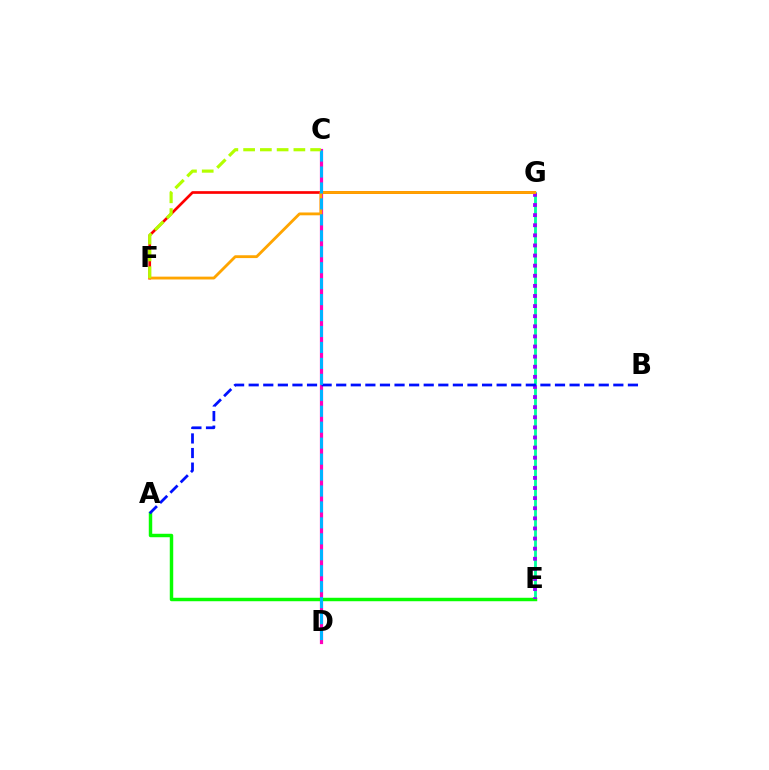{('E', 'G'): [{'color': '#00ff9d', 'line_style': 'solid', 'thickness': 2.03}, {'color': '#9b00ff', 'line_style': 'dotted', 'thickness': 2.75}], ('C', 'D'): [{'color': '#ff00bd', 'line_style': 'solid', 'thickness': 2.31}, {'color': '#00b5ff', 'line_style': 'dashed', 'thickness': 2.17}], ('A', 'E'): [{'color': '#08ff00', 'line_style': 'solid', 'thickness': 2.49}], ('F', 'G'): [{'color': '#ff0000', 'line_style': 'solid', 'thickness': 1.93}, {'color': '#ffa500', 'line_style': 'solid', 'thickness': 2.04}], ('A', 'B'): [{'color': '#0010ff', 'line_style': 'dashed', 'thickness': 1.98}], ('C', 'F'): [{'color': '#b3ff00', 'line_style': 'dashed', 'thickness': 2.28}]}